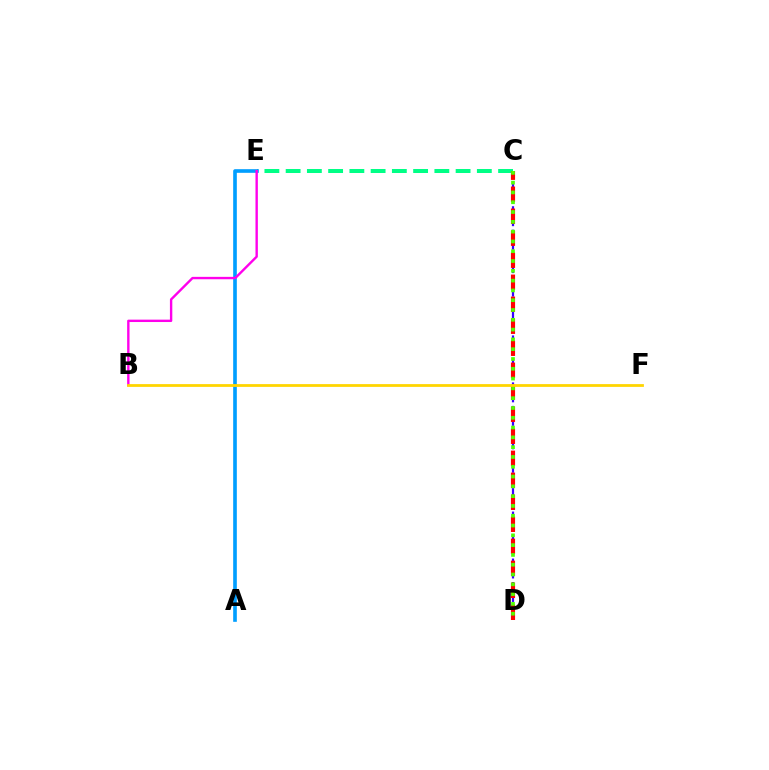{('C', 'D'): [{'color': '#3700ff', 'line_style': 'dashed', 'thickness': 1.6}, {'color': '#ff0000', 'line_style': 'dashed', 'thickness': 2.99}, {'color': '#4fff00', 'line_style': 'dotted', 'thickness': 2.66}], ('C', 'E'): [{'color': '#00ff86', 'line_style': 'dashed', 'thickness': 2.89}], ('A', 'E'): [{'color': '#009eff', 'line_style': 'solid', 'thickness': 2.62}], ('B', 'E'): [{'color': '#ff00ed', 'line_style': 'solid', 'thickness': 1.72}], ('B', 'F'): [{'color': '#ffd500', 'line_style': 'solid', 'thickness': 2.0}]}